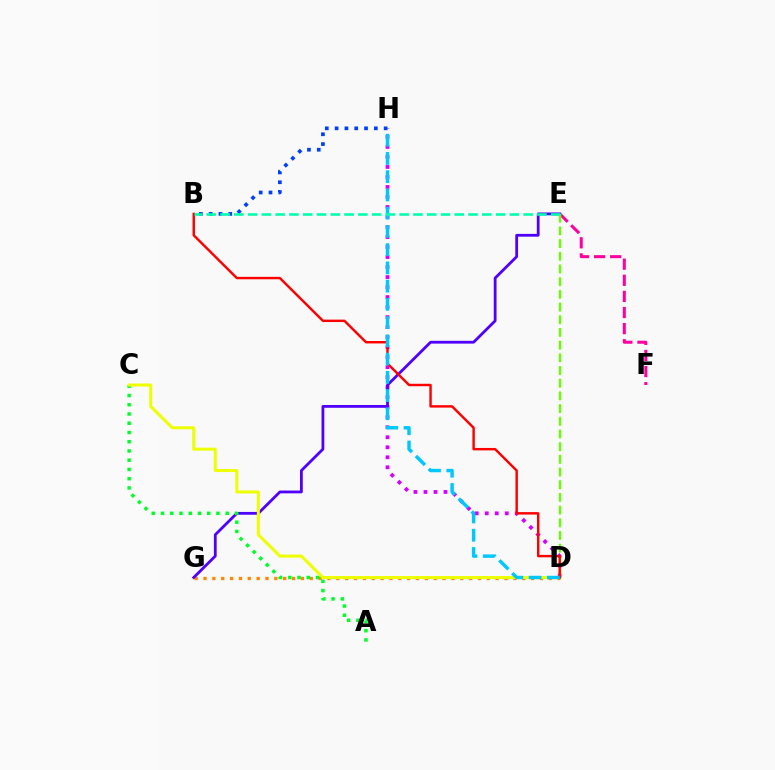{('E', 'F'): [{'color': '#ff00a0', 'line_style': 'dashed', 'thickness': 2.19}], ('D', 'H'): [{'color': '#d600ff', 'line_style': 'dotted', 'thickness': 2.72}, {'color': '#00c7ff', 'line_style': 'dashed', 'thickness': 2.48}], ('D', 'G'): [{'color': '#ff8800', 'line_style': 'dotted', 'thickness': 2.41}], ('E', 'G'): [{'color': '#4f00ff', 'line_style': 'solid', 'thickness': 2.01}], ('A', 'C'): [{'color': '#00ff27', 'line_style': 'dotted', 'thickness': 2.51}], ('D', 'E'): [{'color': '#66ff00', 'line_style': 'dashed', 'thickness': 1.72}], ('C', 'D'): [{'color': '#eeff00', 'line_style': 'solid', 'thickness': 2.17}], ('B', 'D'): [{'color': '#ff0000', 'line_style': 'solid', 'thickness': 1.75}], ('B', 'H'): [{'color': '#003fff', 'line_style': 'dotted', 'thickness': 2.67}], ('B', 'E'): [{'color': '#00ffaf', 'line_style': 'dashed', 'thickness': 1.87}]}